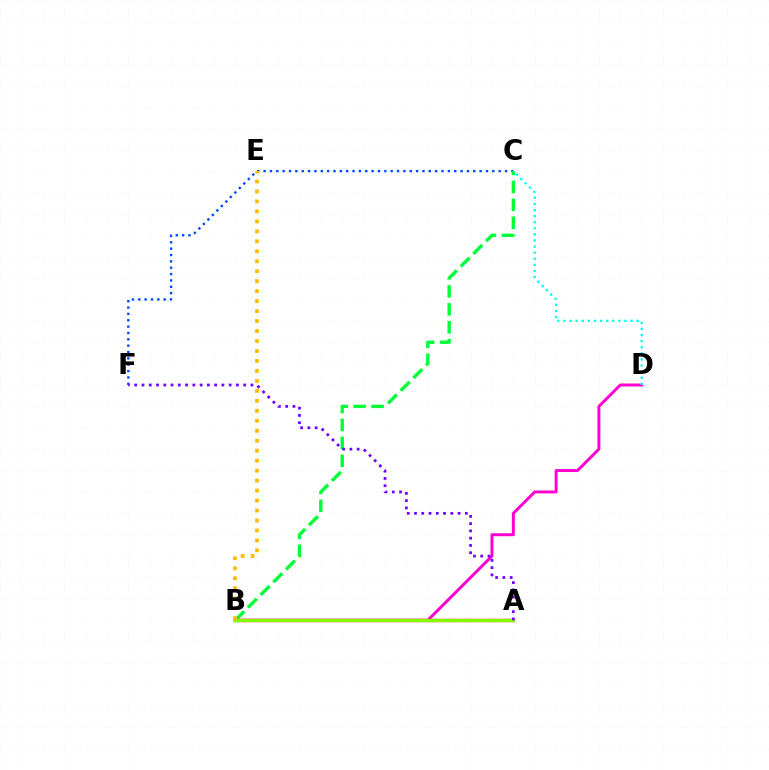{('C', 'F'): [{'color': '#004bff', 'line_style': 'dotted', 'thickness': 1.73}], ('A', 'B'): [{'color': '#ff0000', 'line_style': 'solid', 'thickness': 2.41}, {'color': '#84ff00', 'line_style': 'solid', 'thickness': 2.33}], ('B', 'C'): [{'color': '#00ff39', 'line_style': 'dashed', 'thickness': 2.44}], ('B', 'D'): [{'color': '#ff00cf', 'line_style': 'solid', 'thickness': 2.13}], ('C', 'D'): [{'color': '#00fff6', 'line_style': 'dotted', 'thickness': 1.66}], ('B', 'E'): [{'color': '#ffbd00', 'line_style': 'dotted', 'thickness': 2.71}], ('A', 'F'): [{'color': '#7200ff', 'line_style': 'dotted', 'thickness': 1.97}]}